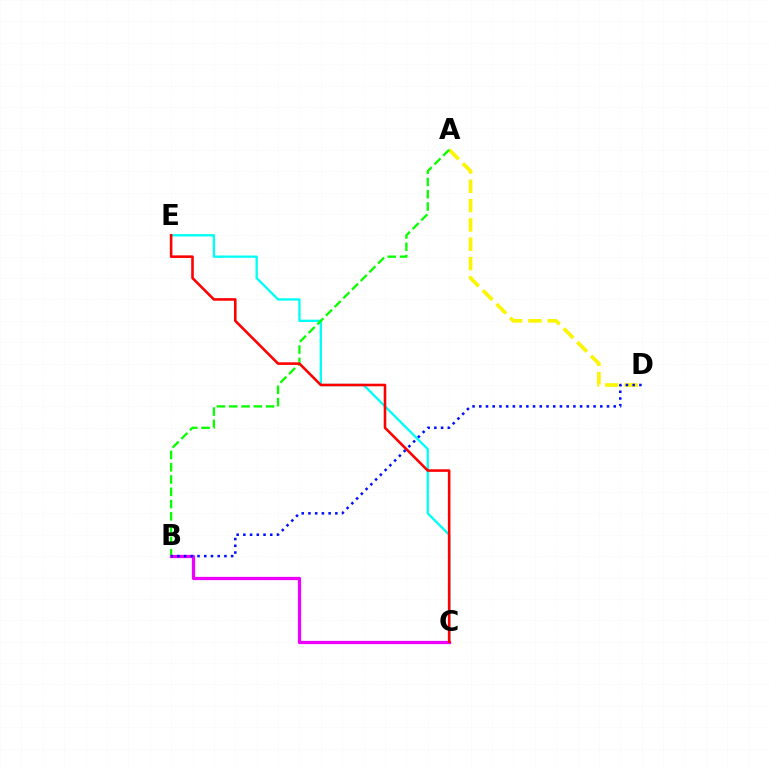{('C', 'E'): [{'color': '#00fff6', 'line_style': 'solid', 'thickness': 1.68}, {'color': '#ff0000', 'line_style': 'solid', 'thickness': 1.86}], ('A', 'D'): [{'color': '#fcf500', 'line_style': 'dashed', 'thickness': 2.63}], ('A', 'B'): [{'color': '#08ff00', 'line_style': 'dashed', 'thickness': 1.67}], ('B', 'C'): [{'color': '#ee00ff', 'line_style': 'solid', 'thickness': 2.35}], ('B', 'D'): [{'color': '#0010ff', 'line_style': 'dotted', 'thickness': 1.83}]}